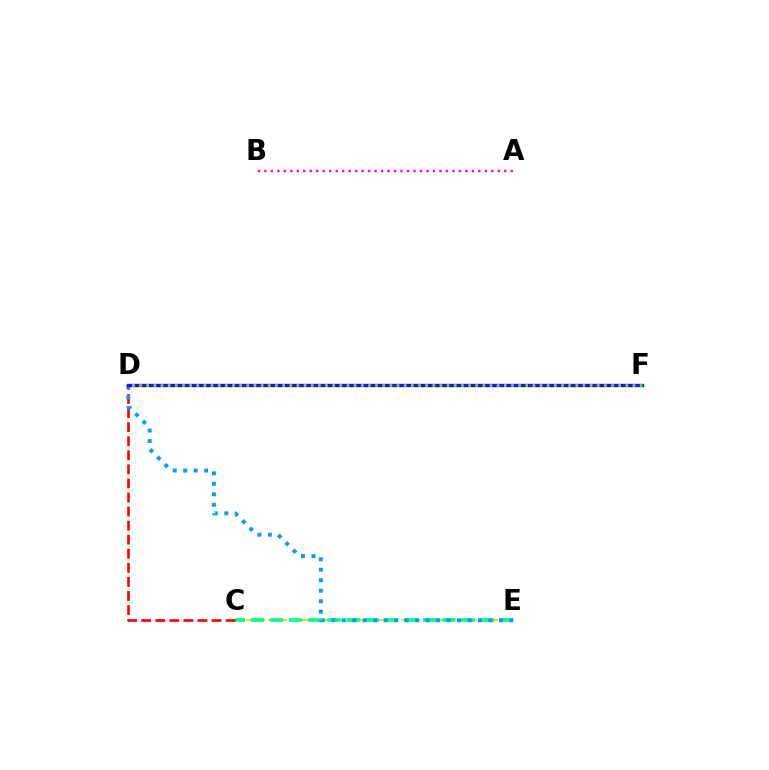{('C', 'E'): [{'color': '#ffd500', 'line_style': 'dashed', 'thickness': 1.51}, {'color': '#00ff86', 'line_style': 'dashed', 'thickness': 2.6}], ('A', 'B'): [{'color': '#ff00ed', 'line_style': 'dotted', 'thickness': 1.76}], ('C', 'D'): [{'color': '#ff0000', 'line_style': 'dashed', 'thickness': 1.91}], ('D', 'E'): [{'color': '#009eff', 'line_style': 'dotted', 'thickness': 2.85}], ('D', 'F'): [{'color': '#3700ff', 'line_style': 'solid', 'thickness': 2.41}, {'color': '#4fff00', 'line_style': 'dotted', 'thickness': 1.94}]}